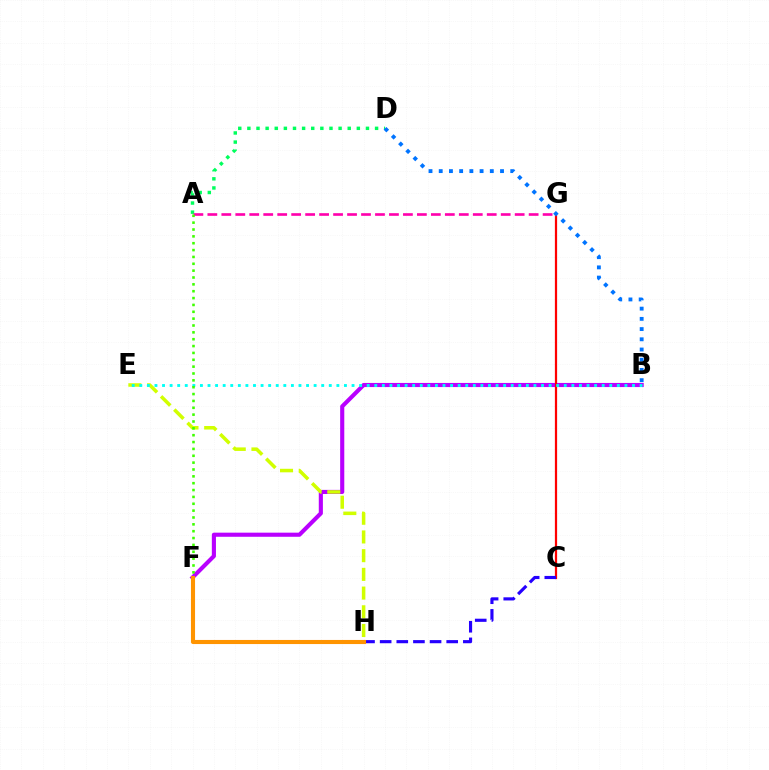{('B', 'F'): [{'color': '#b900ff', 'line_style': 'solid', 'thickness': 2.96}], ('E', 'H'): [{'color': '#d1ff00', 'line_style': 'dashed', 'thickness': 2.54}], ('C', 'G'): [{'color': '#ff0000', 'line_style': 'solid', 'thickness': 1.61}], ('A', 'D'): [{'color': '#00ff5c', 'line_style': 'dotted', 'thickness': 2.48}], ('A', 'G'): [{'color': '#ff00ac', 'line_style': 'dashed', 'thickness': 1.9}], ('C', 'H'): [{'color': '#2500ff', 'line_style': 'dashed', 'thickness': 2.26}], ('B', 'E'): [{'color': '#00fff6', 'line_style': 'dotted', 'thickness': 2.06}], ('A', 'F'): [{'color': '#3dff00', 'line_style': 'dotted', 'thickness': 1.86}], ('F', 'H'): [{'color': '#ff9400', 'line_style': 'solid', 'thickness': 2.95}], ('B', 'D'): [{'color': '#0074ff', 'line_style': 'dotted', 'thickness': 2.78}]}